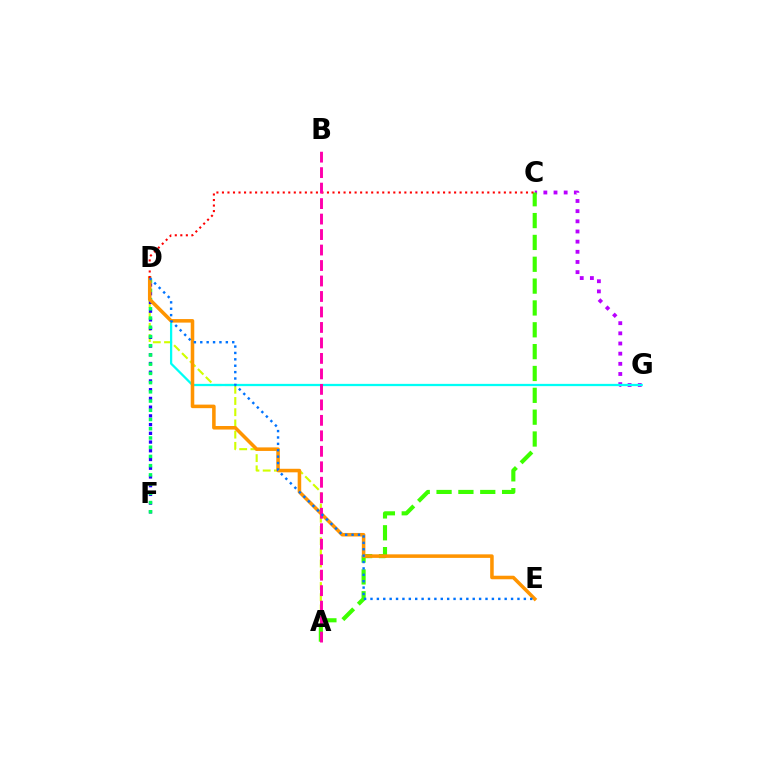{('C', 'G'): [{'color': '#b900ff', 'line_style': 'dotted', 'thickness': 2.76}], ('A', 'D'): [{'color': '#d1ff00', 'line_style': 'dashed', 'thickness': 1.52}], ('A', 'C'): [{'color': '#3dff00', 'line_style': 'dashed', 'thickness': 2.97}], ('D', 'F'): [{'color': '#2500ff', 'line_style': 'dotted', 'thickness': 2.37}, {'color': '#00ff5c', 'line_style': 'dotted', 'thickness': 2.51}], ('D', 'G'): [{'color': '#00fff6', 'line_style': 'solid', 'thickness': 1.63}], ('D', 'E'): [{'color': '#ff9400', 'line_style': 'solid', 'thickness': 2.55}, {'color': '#0074ff', 'line_style': 'dotted', 'thickness': 1.74}], ('C', 'D'): [{'color': '#ff0000', 'line_style': 'dotted', 'thickness': 1.5}], ('A', 'B'): [{'color': '#ff00ac', 'line_style': 'dashed', 'thickness': 2.1}]}